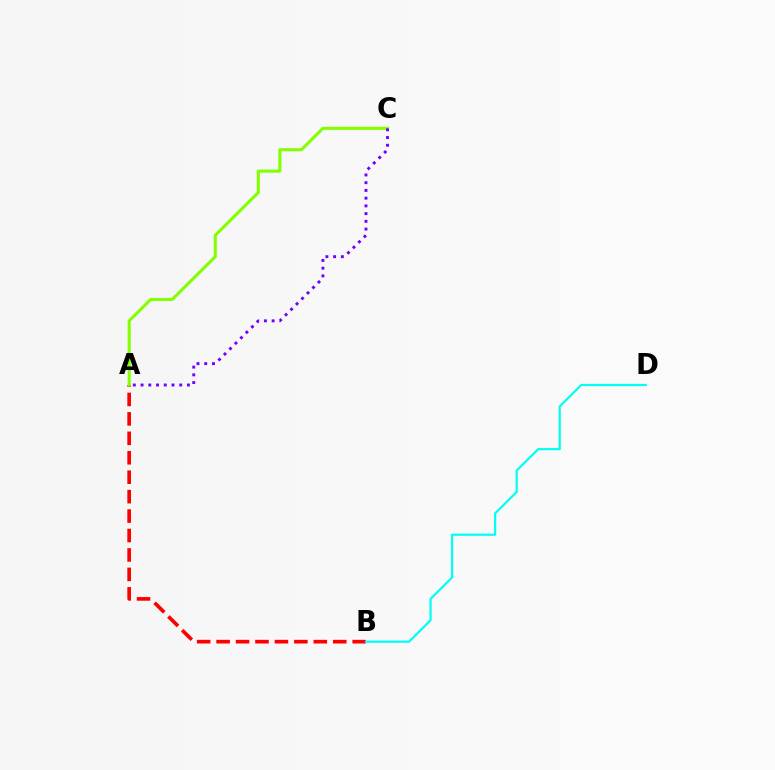{('A', 'B'): [{'color': '#ff0000', 'line_style': 'dashed', 'thickness': 2.64}], ('A', 'C'): [{'color': '#84ff00', 'line_style': 'solid', 'thickness': 2.21}, {'color': '#7200ff', 'line_style': 'dotted', 'thickness': 2.1}], ('B', 'D'): [{'color': '#00fff6', 'line_style': 'solid', 'thickness': 1.59}]}